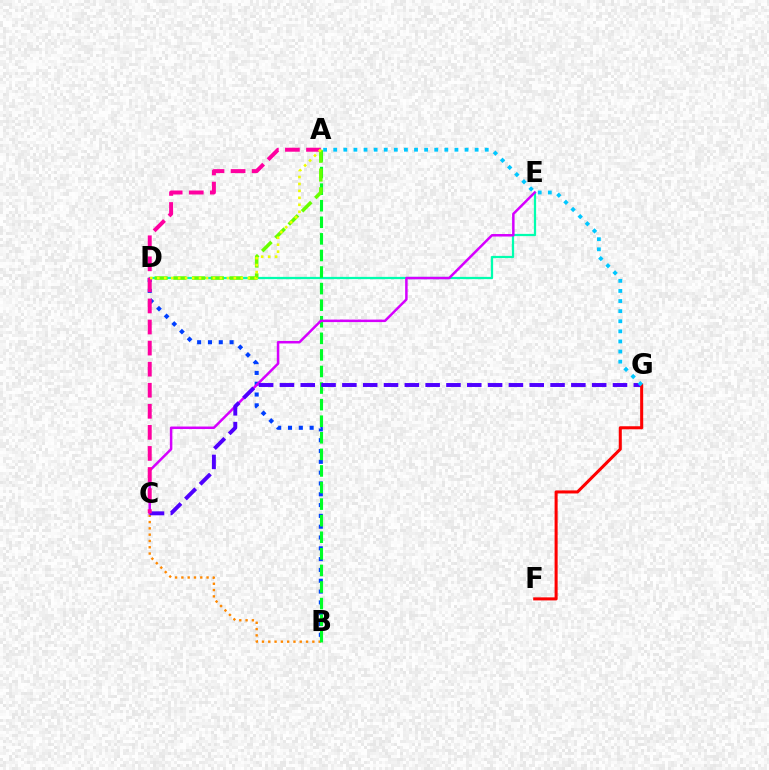{('B', 'D'): [{'color': '#003fff', 'line_style': 'dotted', 'thickness': 2.94}], ('B', 'C'): [{'color': '#ff8800', 'line_style': 'dotted', 'thickness': 1.71}], ('D', 'E'): [{'color': '#00ffaf', 'line_style': 'solid', 'thickness': 1.61}], ('A', 'B'): [{'color': '#00ff27', 'line_style': 'dashed', 'thickness': 2.25}], ('C', 'E'): [{'color': '#d600ff', 'line_style': 'solid', 'thickness': 1.8}], ('C', 'G'): [{'color': '#4f00ff', 'line_style': 'dashed', 'thickness': 2.83}], ('F', 'G'): [{'color': '#ff0000', 'line_style': 'solid', 'thickness': 2.19}], ('A', 'D'): [{'color': '#66ff00', 'line_style': 'dashed', 'thickness': 2.55}, {'color': '#eeff00', 'line_style': 'dotted', 'thickness': 1.89}], ('A', 'C'): [{'color': '#ff00a0', 'line_style': 'dashed', 'thickness': 2.86}], ('A', 'G'): [{'color': '#00c7ff', 'line_style': 'dotted', 'thickness': 2.74}]}